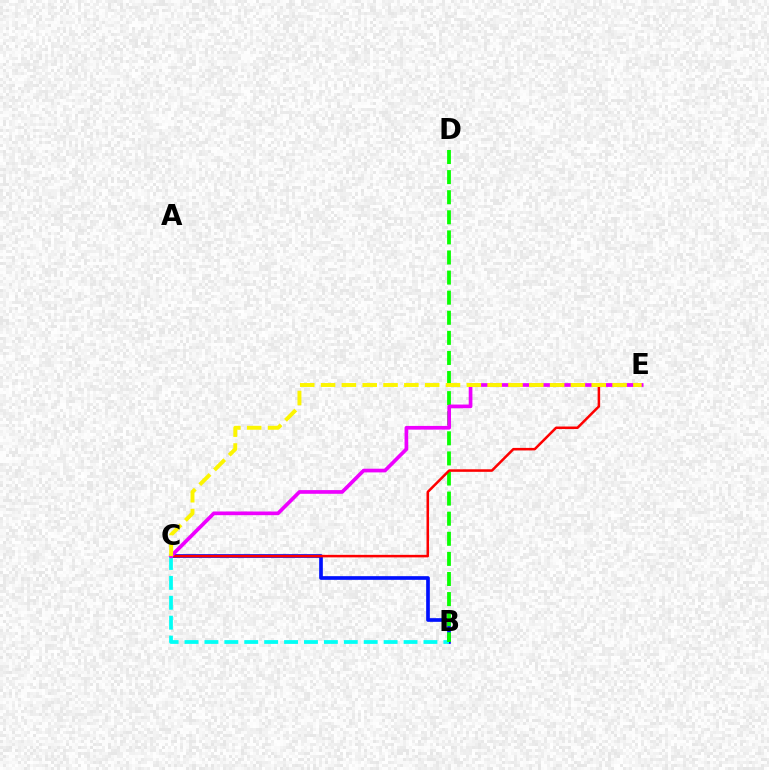{('B', 'C'): [{'color': '#0010ff', 'line_style': 'solid', 'thickness': 2.64}, {'color': '#00fff6', 'line_style': 'dashed', 'thickness': 2.7}], ('B', 'D'): [{'color': '#08ff00', 'line_style': 'dashed', 'thickness': 2.73}], ('C', 'E'): [{'color': '#ff0000', 'line_style': 'solid', 'thickness': 1.82}, {'color': '#ee00ff', 'line_style': 'solid', 'thickness': 2.66}, {'color': '#fcf500', 'line_style': 'dashed', 'thickness': 2.83}]}